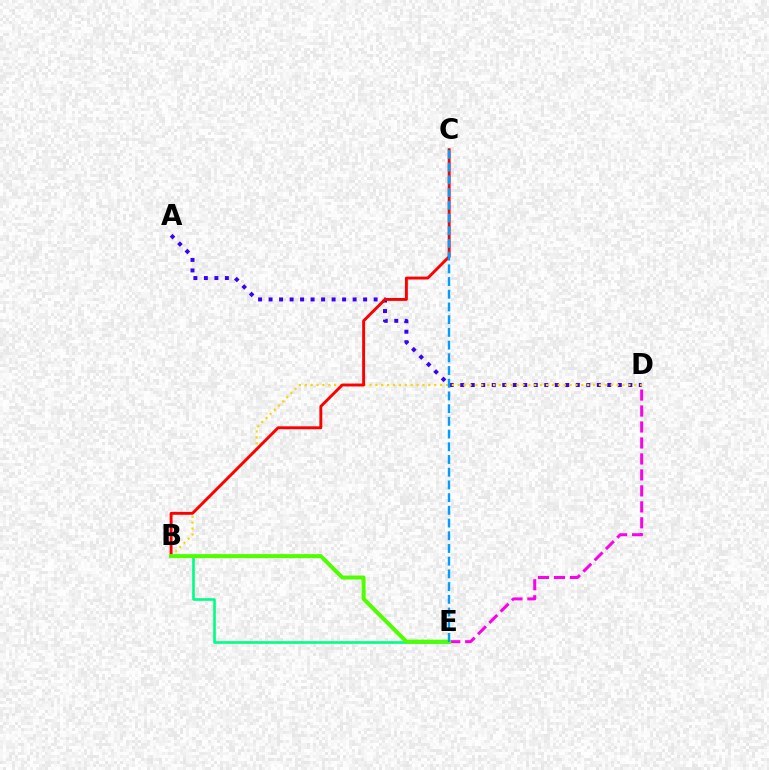{('A', 'D'): [{'color': '#3700ff', 'line_style': 'dotted', 'thickness': 2.85}], ('B', 'D'): [{'color': '#ffd500', 'line_style': 'dotted', 'thickness': 1.6}], ('B', 'E'): [{'color': '#00ff86', 'line_style': 'solid', 'thickness': 1.91}, {'color': '#4fff00', 'line_style': 'solid', 'thickness': 2.87}], ('D', 'E'): [{'color': '#ff00ed', 'line_style': 'dashed', 'thickness': 2.17}], ('B', 'C'): [{'color': '#ff0000', 'line_style': 'solid', 'thickness': 2.1}], ('C', 'E'): [{'color': '#009eff', 'line_style': 'dashed', 'thickness': 1.73}]}